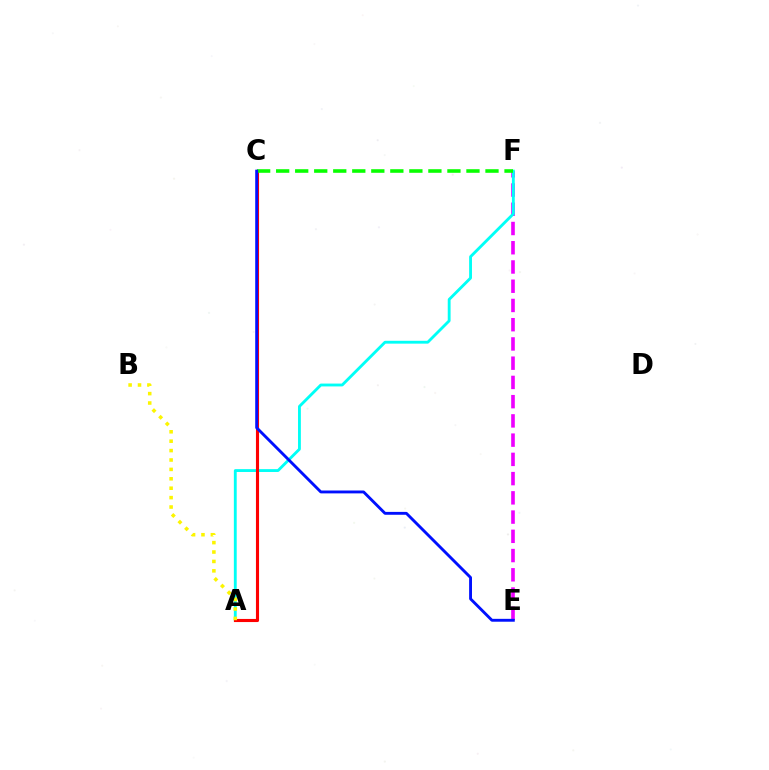{('E', 'F'): [{'color': '#ee00ff', 'line_style': 'dashed', 'thickness': 2.61}], ('A', 'F'): [{'color': '#00fff6', 'line_style': 'solid', 'thickness': 2.05}], ('A', 'C'): [{'color': '#ff0000', 'line_style': 'solid', 'thickness': 2.24}], ('C', 'F'): [{'color': '#08ff00', 'line_style': 'dashed', 'thickness': 2.59}], ('A', 'B'): [{'color': '#fcf500', 'line_style': 'dotted', 'thickness': 2.56}], ('C', 'E'): [{'color': '#0010ff', 'line_style': 'solid', 'thickness': 2.07}]}